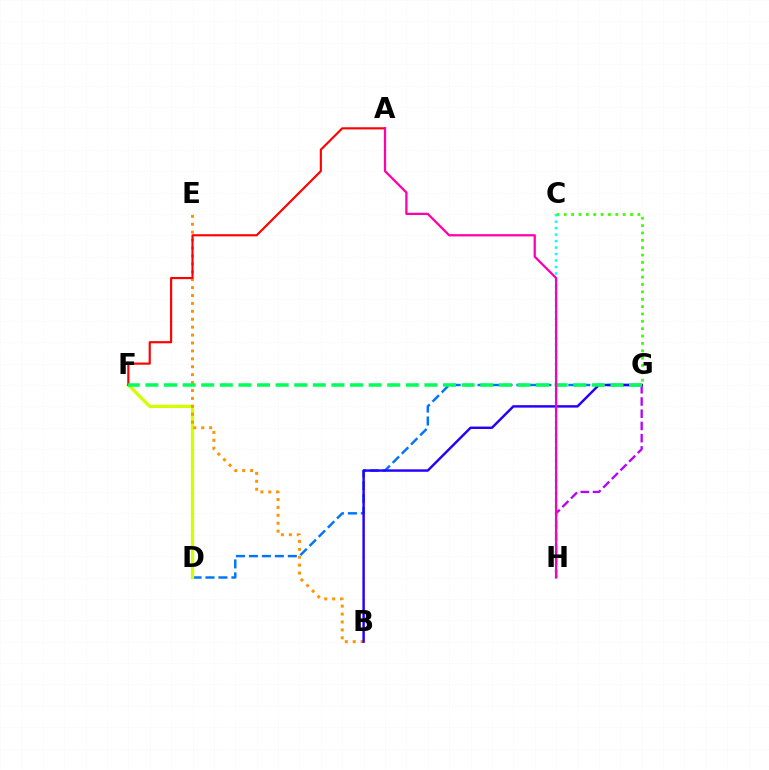{('G', 'H'): [{'color': '#b900ff', 'line_style': 'dashed', 'thickness': 1.66}], ('D', 'G'): [{'color': '#0074ff', 'line_style': 'dashed', 'thickness': 1.76}], ('D', 'F'): [{'color': '#d1ff00', 'line_style': 'solid', 'thickness': 2.36}], ('B', 'E'): [{'color': '#ff9400', 'line_style': 'dotted', 'thickness': 2.15}], ('C', 'G'): [{'color': '#3dff00', 'line_style': 'dotted', 'thickness': 2.0}], ('C', 'H'): [{'color': '#00fff6', 'line_style': 'dotted', 'thickness': 1.76}], ('A', 'F'): [{'color': '#ff0000', 'line_style': 'solid', 'thickness': 1.55}], ('B', 'G'): [{'color': '#2500ff', 'line_style': 'solid', 'thickness': 1.76}], ('F', 'G'): [{'color': '#00ff5c', 'line_style': 'dashed', 'thickness': 2.53}], ('A', 'H'): [{'color': '#ff00ac', 'line_style': 'solid', 'thickness': 1.63}]}